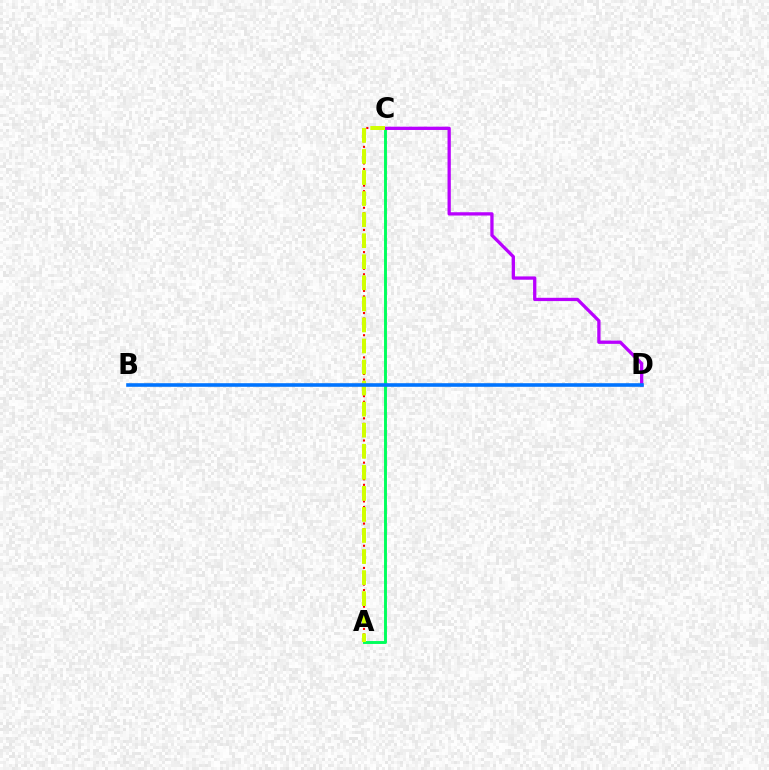{('A', 'C'): [{'color': '#ff0000', 'line_style': 'dotted', 'thickness': 1.51}, {'color': '#00ff5c', 'line_style': 'solid', 'thickness': 2.1}, {'color': '#d1ff00', 'line_style': 'dashed', 'thickness': 2.86}], ('C', 'D'): [{'color': '#b900ff', 'line_style': 'solid', 'thickness': 2.36}], ('B', 'D'): [{'color': '#0074ff', 'line_style': 'solid', 'thickness': 2.58}]}